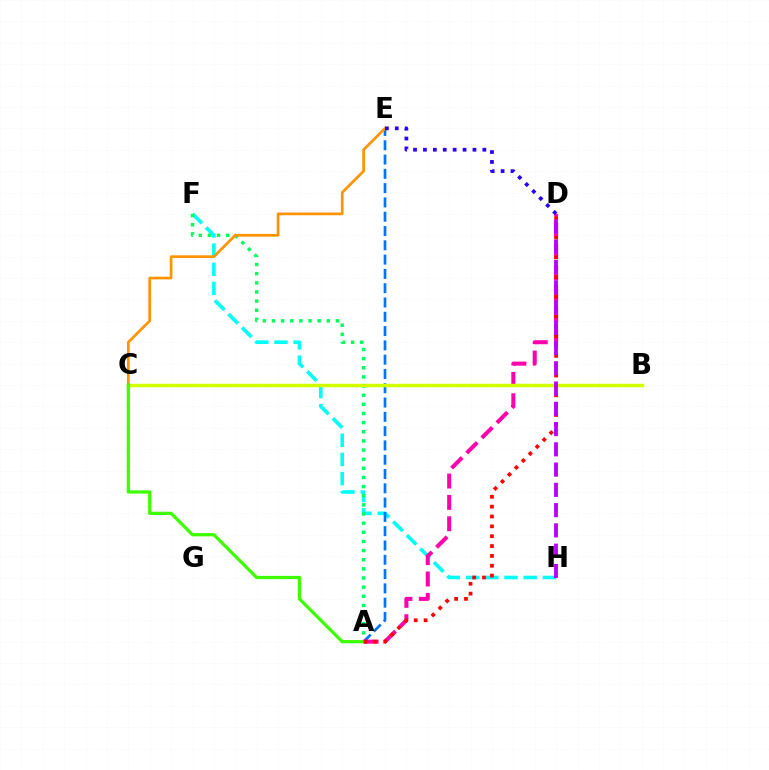{('F', 'H'): [{'color': '#00fff6', 'line_style': 'dashed', 'thickness': 2.6}], ('A', 'F'): [{'color': '#00ff5c', 'line_style': 'dotted', 'thickness': 2.48}], ('A', 'E'): [{'color': '#0074ff', 'line_style': 'dashed', 'thickness': 1.94}], ('A', 'D'): [{'color': '#ff00ac', 'line_style': 'dashed', 'thickness': 2.9}, {'color': '#ff0000', 'line_style': 'dotted', 'thickness': 2.68}], ('B', 'C'): [{'color': '#d1ff00', 'line_style': 'solid', 'thickness': 2.5}], ('C', 'E'): [{'color': '#ff9400', 'line_style': 'solid', 'thickness': 1.96}], ('A', 'C'): [{'color': '#3dff00', 'line_style': 'solid', 'thickness': 2.33}], ('D', 'E'): [{'color': '#2500ff', 'line_style': 'dotted', 'thickness': 2.69}], ('D', 'H'): [{'color': '#b900ff', 'line_style': 'dashed', 'thickness': 2.75}]}